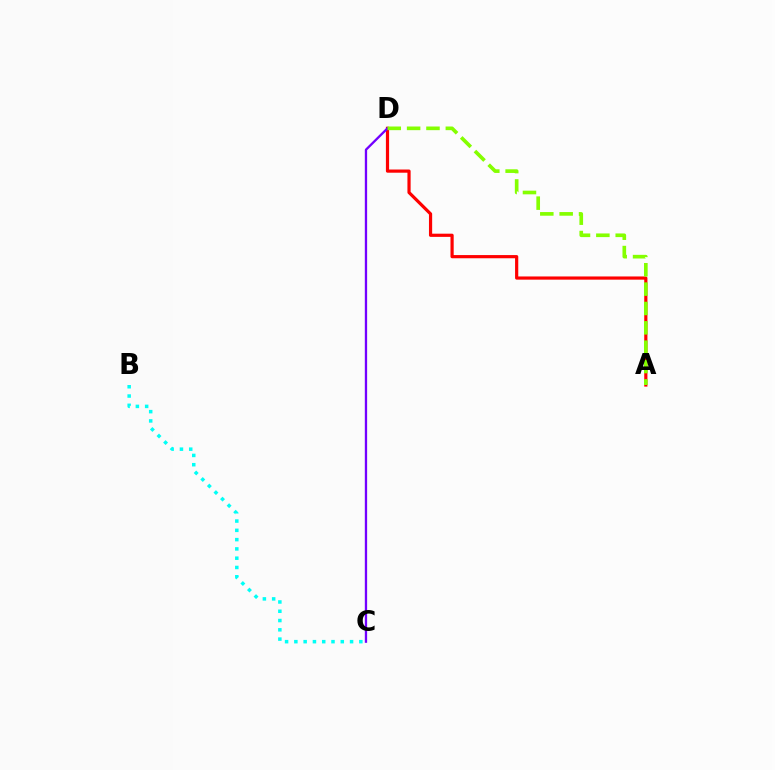{('B', 'C'): [{'color': '#00fff6', 'line_style': 'dotted', 'thickness': 2.52}], ('A', 'D'): [{'color': '#ff0000', 'line_style': 'solid', 'thickness': 2.3}, {'color': '#84ff00', 'line_style': 'dashed', 'thickness': 2.63}], ('C', 'D'): [{'color': '#7200ff', 'line_style': 'solid', 'thickness': 1.66}]}